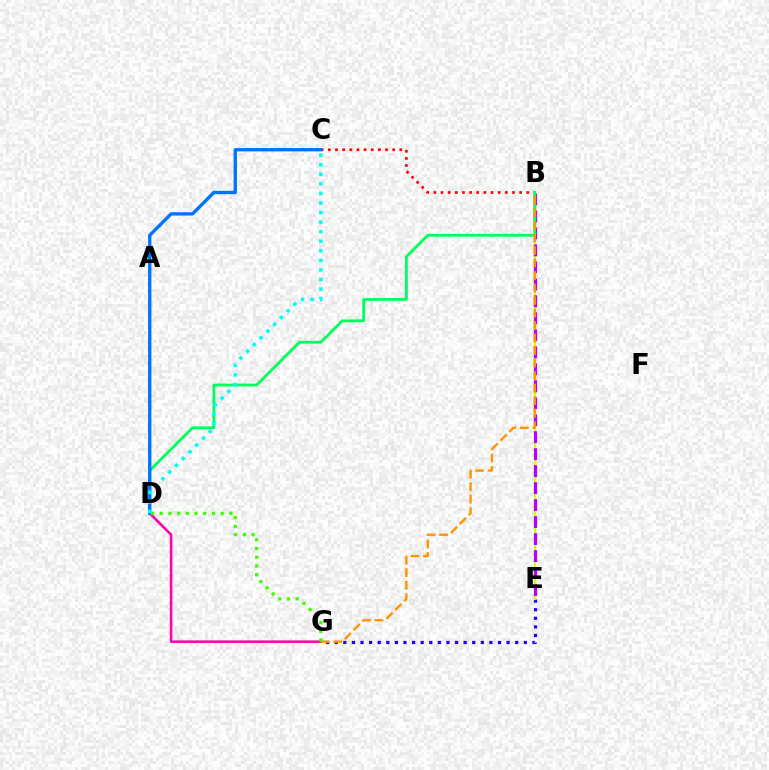{('E', 'G'): [{'color': '#2500ff', 'line_style': 'dotted', 'thickness': 2.34}], ('B', 'E'): [{'color': '#d1ff00', 'line_style': 'solid', 'thickness': 1.62}, {'color': '#b900ff', 'line_style': 'dashed', 'thickness': 2.31}], ('D', 'G'): [{'color': '#ff00ac', 'line_style': 'solid', 'thickness': 1.83}, {'color': '#3dff00', 'line_style': 'dotted', 'thickness': 2.37}], ('B', 'C'): [{'color': '#ff0000', 'line_style': 'dotted', 'thickness': 1.94}], ('B', 'D'): [{'color': '#00ff5c', 'line_style': 'solid', 'thickness': 2.02}], ('C', 'D'): [{'color': '#0074ff', 'line_style': 'solid', 'thickness': 2.4}, {'color': '#00fff6', 'line_style': 'dotted', 'thickness': 2.6}], ('B', 'G'): [{'color': '#ff9400', 'line_style': 'dashed', 'thickness': 1.7}]}